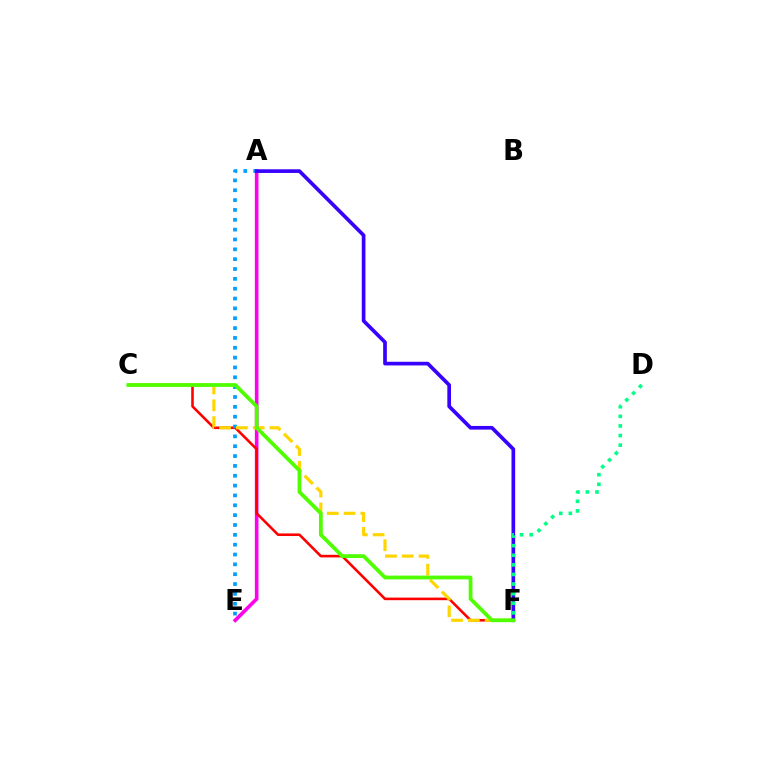{('A', 'E'): [{'color': '#ff00ed', 'line_style': 'solid', 'thickness': 2.62}, {'color': '#009eff', 'line_style': 'dotted', 'thickness': 2.67}], ('C', 'F'): [{'color': '#ff0000', 'line_style': 'solid', 'thickness': 1.86}, {'color': '#ffd500', 'line_style': 'dashed', 'thickness': 2.28}, {'color': '#4fff00', 'line_style': 'solid', 'thickness': 2.71}], ('A', 'F'): [{'color': '#3700ff', 'line_style': 'solid', 'thickness': 2.64}], ('D', 'F'): [{'color': '#00ff86', 'line_style': 'dotted', 'thickness': 2.61}]}